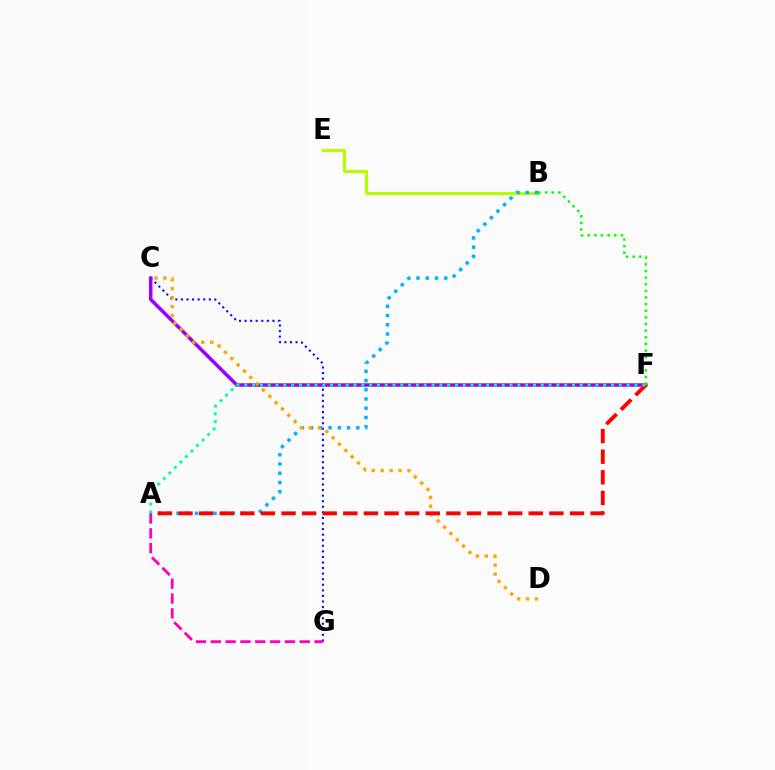{('B', 'E'): [{'color': '#b3ff00', 'line_style': 'solid', 'thickness': 2.25}], ('C', 'G'): [{'color': '#0010ff', 'line_style': 'dotted', 'thickness': 1.51}], ('A', 'B'): [{'color': '#00b5ff', 'line_style': 'dotted', 'thickness': 2.51}], ('C', 'F'): [{'color': '#9b00ff', 'line_style': 'solid', 'thickness': 2.52}], ('C', 'D'): [{'color': '#ffa500', 'line_style': 'dotted', 'thickness': 2.43}], ('A', 'G'): [{'color': '#ff00bd', 'line_style': 'dashed', 'thickness': 2.01}], ('A', 'F'): [{'color': '#ff0000', 'line_style': 'dashed', 'thickness': 2.8}, {'color': '#00ff9d', 'line_style': 'dotted', 'thickness': 2.12}], ('B', 'F'): [{'color': '#08ff00', 'line_style': 'dotted', 'thickness': 1.8}]}